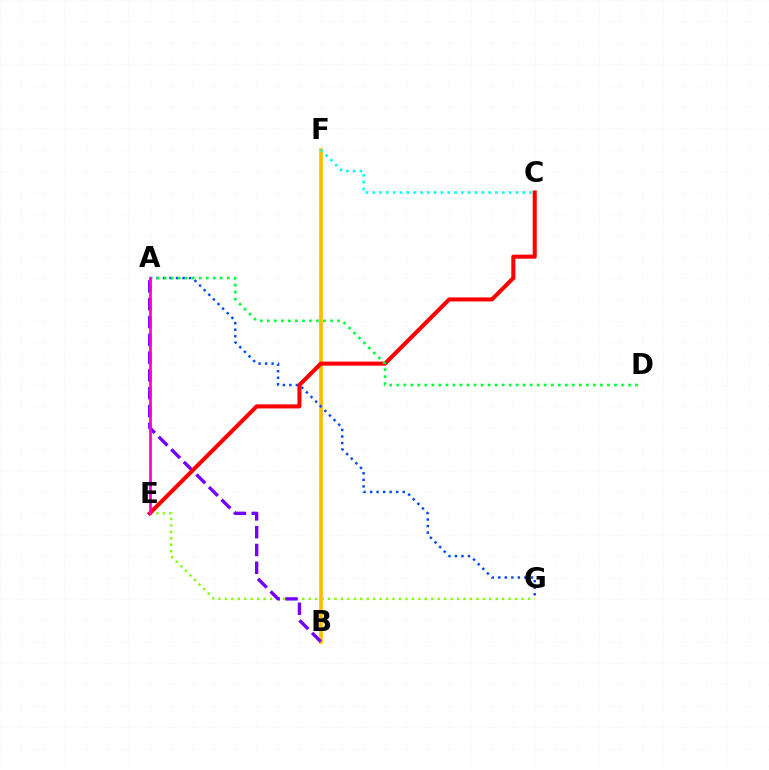{('E', 'G'): [{'color': '#84ff00', 'line_style': 'dotted', 'thickness': 1.75}], ('B', 'F'): [{'color': '#ffbd00', 'line_style': 'solid', 'thickness': 2.65}], ('A', 'B'): [{'color': '#7200ff', 'line_style': 'dashed', 'thickness': 2.42}], ('A', 'G'): [{'color': '#004bff', 'line_style': 'dotted', 'thickness': 1.77}], ('C', 'E'): [{'color': '#ff0000', 'line_style': 'solid', 'thickness': 2.92}], ('A', 'D'): [{'color': '#00ff39', 'line_style': 'dotted', 'thickness': 1.91}], ('A', 'E'): [{'color': '#ff00cf', 'line_style': 'solid', 'thickness': 1.95}], ('C', 'F'): [{'color': '#00fff6', 'line_style': 'dotted', 'thickness': 1.85}]}